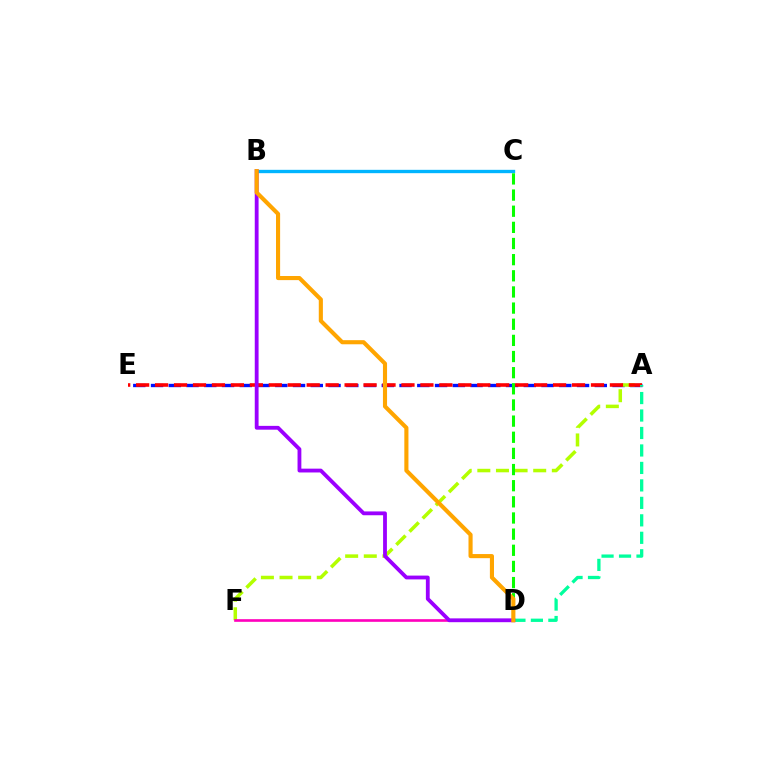{('A', 'E'): [{'color': '#0010ff', 'line_style': 'dashed', 'thickness': 2.41}, {'color': '#ff0000', 'line_style': 'dashed', 'thickness': 2.57}], ('A', 'F'): [{'color': '#b3ff00', 'line_style': 'dashed', 'thickness': 2.53}], ('B', 'C'): [{'color': '#00b5ff', 'line_style': 'solid', 'thickness': 2.41}], ('D', 'F'): [{'color': '#ff00bd', 'line_style': 'solid', 'thickness': 1.91}], ('A', 'D'): [{'color': '#00ff9d', 'line_style': 'dashed', 'thickness': 2.37}], ('B', 'D'): [{'color': '#9b00ff', 'line_style': 'solid', 'thickness': 2.75}, {'color': '#ffa500', 'line_style': 'solid', 'thickness': 2.96}], ('C', 'D'): [{'color': '#08ff00', 'line_style': 'dashed', 'thickness': 2.19}]}